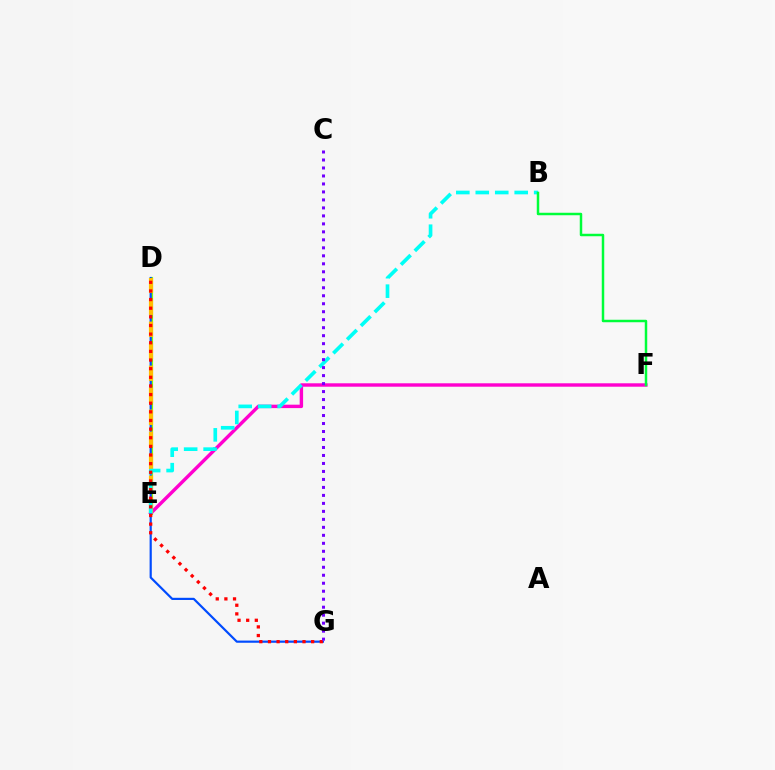{('D', 'E'): [{'color': '#84ff00', 'line_style': 'solid', 'thickness': 2.28}, {'color': '#ffbd00', 'line_style': 'dashed', 'thickness': 2.99}], ('E', 'F'): [{'color': '#ff00cf', 'line_style': 'solid', 'thickness': 2.46}], ('D', 'G'): [{'color': '#004bff', 'line_style': 'solid', 'thickness': 1.57}, {'color': '#ff0000', 'line_style': 'dotted', 'thickness': 2.35}], ('B', 'E'): [{'color': '#00fff6', 'line_style': 'dashed', 'thickness': 2.64}], ('C', 'G'): [{'color': '#7200ff', 'line_style': 'dotted', 'thickness': 2.17}], ('B', 'F'): [{'color': '#00ff39', 'line_style': 'solid', 'thickness': 1.78}]}